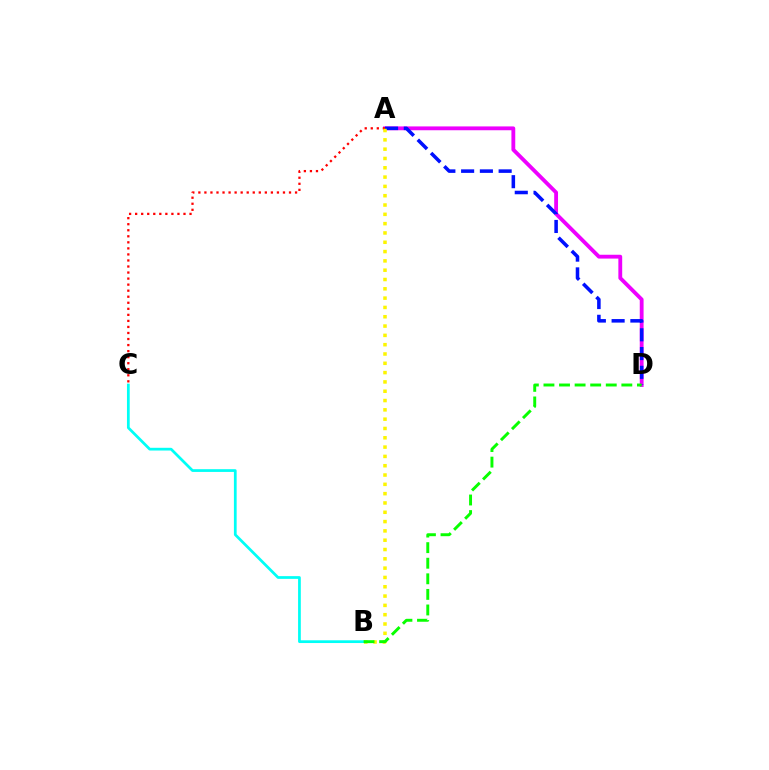{('A', 'D'): [{'color': '#ee00ff', 'line_style': 'solid', 'thickness': 2.76}, {'color': '#0010ff', 'line_style': 'dashed', 'thickness': 2.55}], ('B', 'C'): [{'color': '#00fff6', 'line_style': 'solid', 'thickness': 1.97}], ('A', 'C'): [{'color': '#ff0000', 'line_style': 'dotted', 'thickness': 1.64}], ('A', 'B'): [{'color': '#fcf500', 'line_style': 'dotted', 'thickness': 2.53}], ('B', 'D'): [{'color': '#08ff00', 'line_style': 'dashed', 'thickness': 2.12}]}